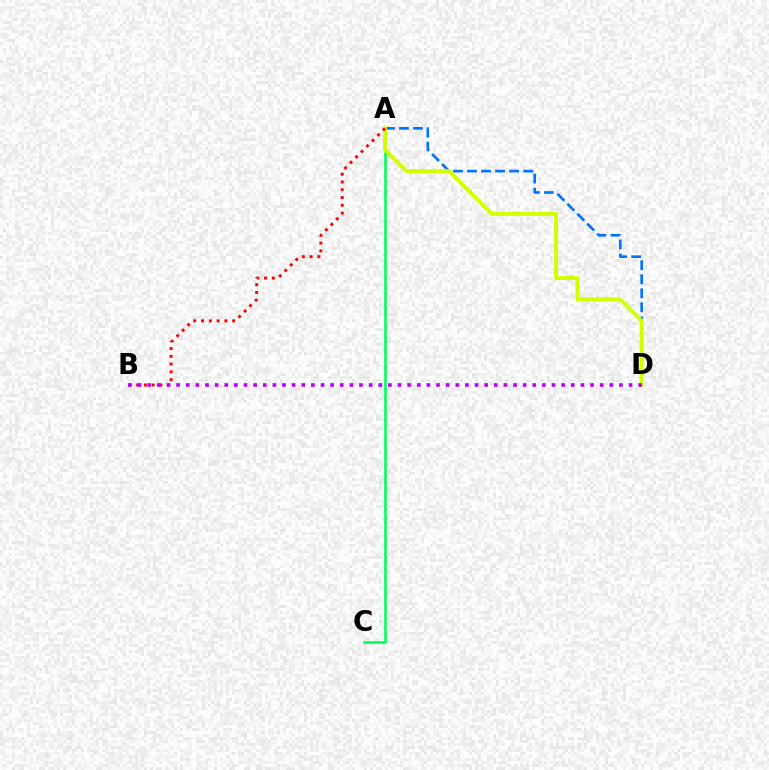{('A', 'C'): [{'color': '#00ff5c', 'line_style': 'solid', 'thickness': 1.87}], ('A', 'D'): [{'color': '#0074ff', 'line_style': 'dashed', 'thickness': 1.91}, {'color': '#d1ff00', 'line_style': 'solid', 'thickness': 2.83}], ('A', 'B'): [{'color': '#ff0000', 'line_style': 'dotted', 'thickness': 2.11}], ('B', 'D'): [{'color': '#b900ff', 'line_style': 'dotted', 'thickness': 2.62}]}